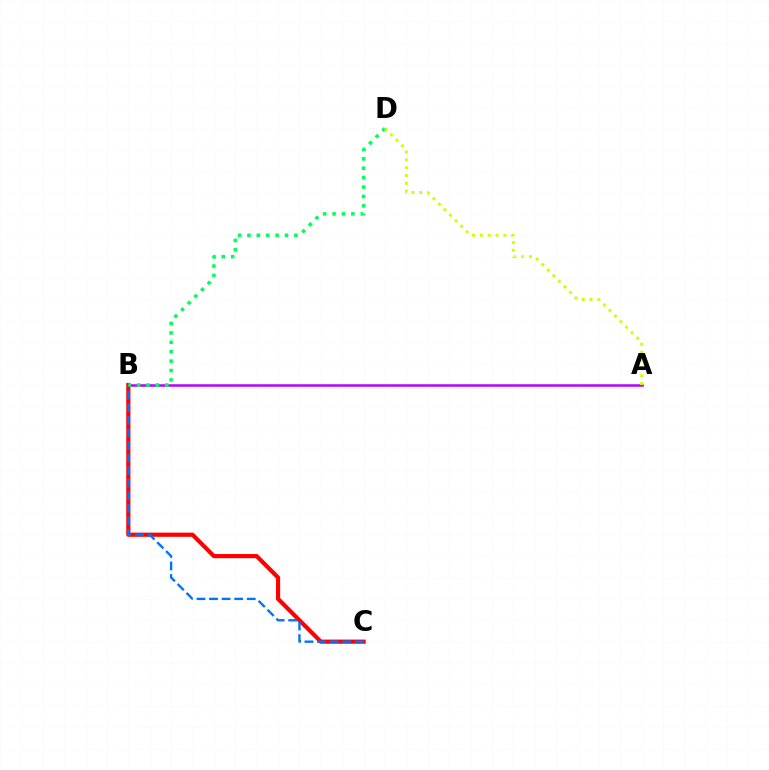{('A', 'B'): [{'color': '#b900ff', 'line_style': 'solid', 'thickness': 1.8}], ('B', 'C'): [{'color': '#ff0000', 'line_style': 'solid', 'thickness': 3.0}, {'color': '#0074ff', 'line_style': 'dashed', 'thickness': 1.71}], ('B', 'D'): [{'color': '#00ff5c', 'line_style': 'dotted', 'thickness': 2.55}], ('A', 'D'): [{'color': '#d1ff00', 'line_style': 'dotted', 'thickness': 2.13}]}